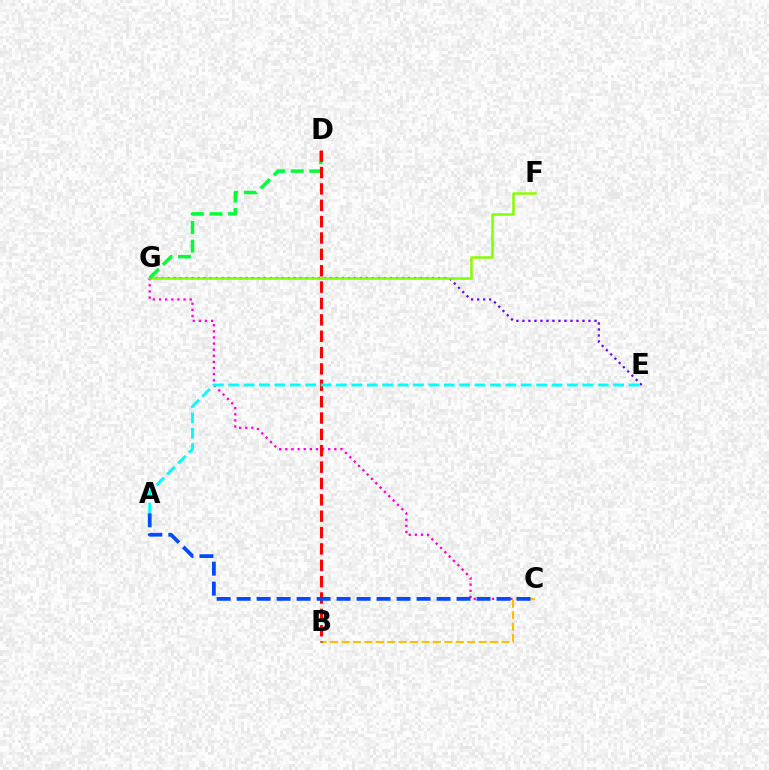{('C', 'G'): [{'color': '#ff00cf', 'line_style': 'dotted', 'thickness': 1.66}], ('E', 'G'): [{'color': '#7200ff', 'line_style': 'dotted', 'thickness': 1.63}], ('B', 'C'): [{'color': '#ffbd00', 'line_style': 'dashed', 'thickness': 1.55}], ('F', 'G'): [{'color': '#84ff00', 'line_style': 'solid', 'thickness': 1.8}], ('D', 'G'): [{'color': '#00ff39', 'line_style': 'dashed', 'thickness': 2.52}], ('B', 'D'): [{'color': '#ff0000', 'line_style': 'dashed', 'thickness': 2.22}], ('A', 'E'): [{'color': '#00fff6', 'line_style': 'dashed', 'thickness': 2.09}], ('A', 'C'): [{'color': '#004bff', 'line_style': 'dashed', 'thickness': 2.72}]}